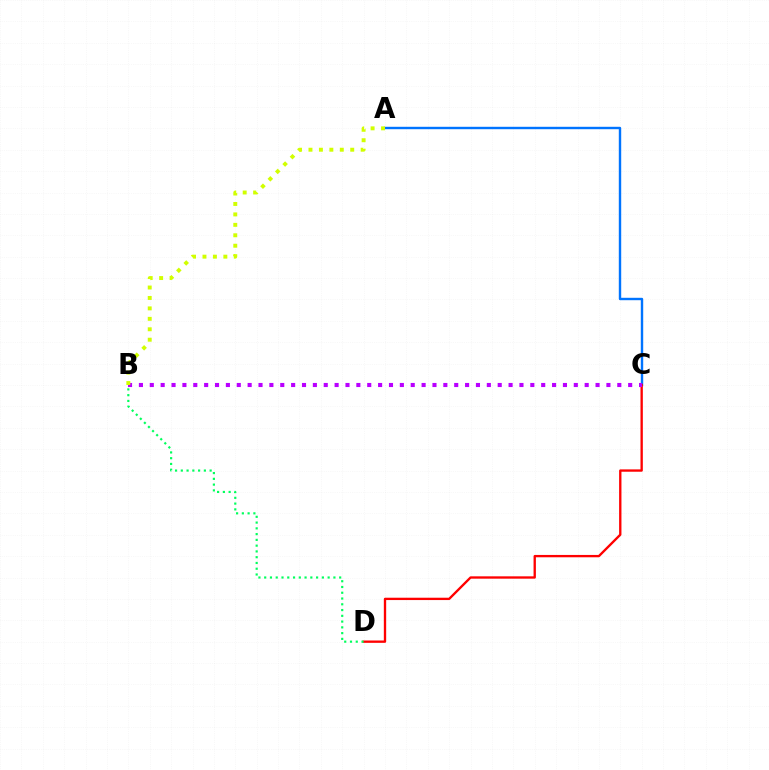{('A', 'C'): [{'color': '#0074ff', 'line_style': 'solid', 'thickness': 1.73}], ('C', 'D'): [{'color': '#ff0000', 'line_style': 'solid', 'thickness': 1.68}], ('B', 'C'): [{'color': '#b900ff', 'line_style': 'dotted', 'thickness': 2.95}], ('A', 'B'): [{'color': '#d1ff00', 'line_style': 'dotted', 'thickness': 2.84}], ('B', 'D'): [{'color': '#00ff5c', 'line_style': 'dotted', 'thickness': 1.57}]}